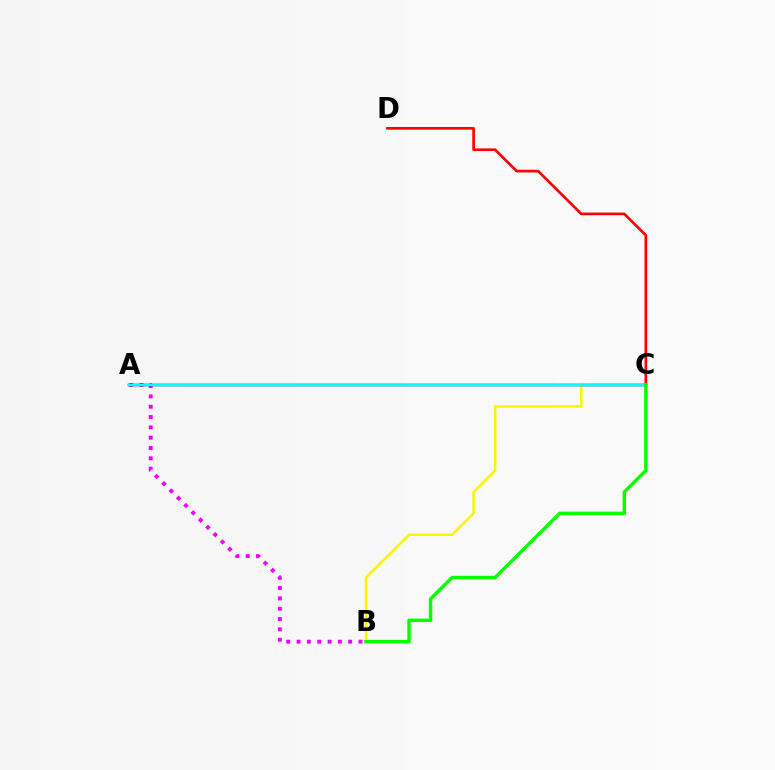{('A', 'B'): [{'color': '#ee00ff', 'line_style': 'dotted', 'thickness': 2.8}], ('C', 'D'): [{'color': '#ff0000', 'line_style': 'solid', 'thickness': 1.93}], ('B', 'C'): [{'color': '#fcf500', 'line_style': 'solid', 'thickness': 1.79}, {'color': '#08ff00', 'line_style': 'solid', 'thickness': 2.46}], ('A', 'C'): [{'color': '#0010ff', 'line_style': 'solid', 'thickness': 1.79}, {'color': '#00fff6', 'line_style': 'solid', 'thickness': 1.73}]}